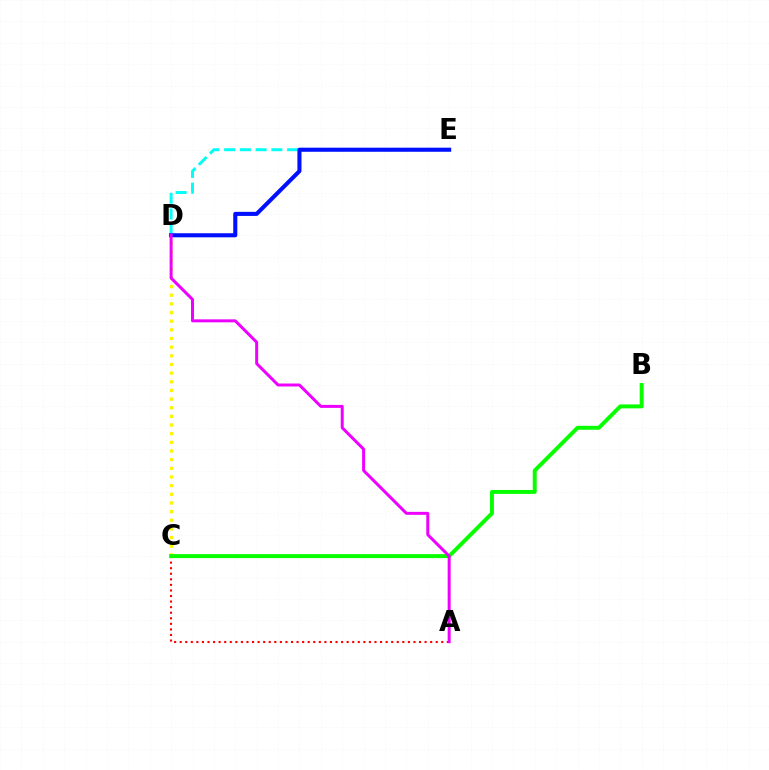{('D', 'E'): [{'color': '#00fff6', 'line_style': 'dashed', 'thickness': 2.14}, {'color': '#0010ff', 'line_style': 'solid', 'thickness': 2.93}], ('C', 'D'): [{'color': '#fcf500', 'line_style': 'dotted', 'thickness': 2.35}], ('A', 'C'): [{'color': '#ff0000', 'line_style': 'dotted', 'thickness': 1.51}], ('B', 'C'): [{'color': '#08ff00', 'line_style': 'solid', 'thickness': 2.84}], ('A', 'D'): [{'color': '#ee00ff', 'line_style': 'solid', 'thickness': 2.15}]}